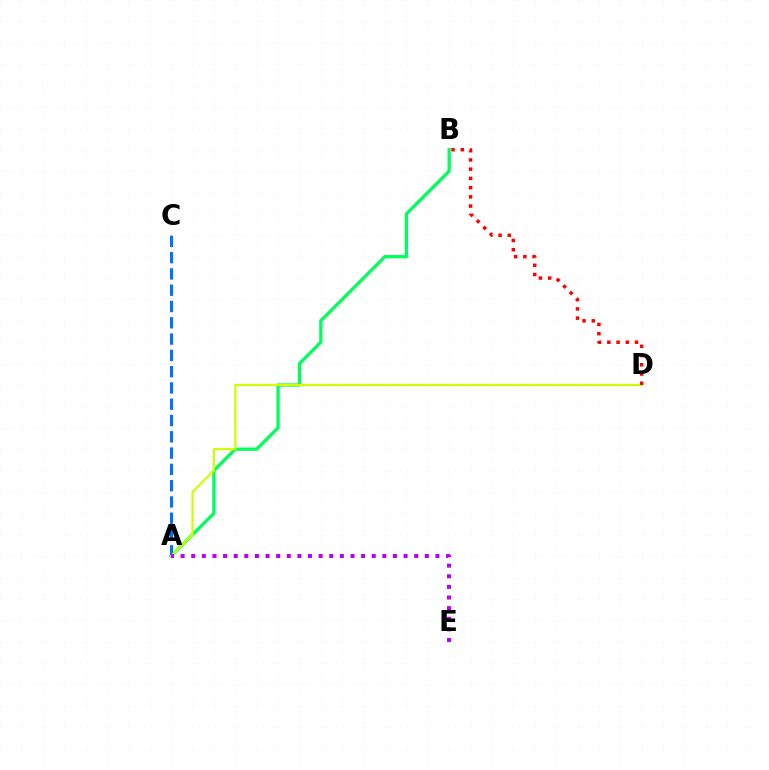{('A', 'B'): [{'color': '#00ff5c', 'line_style': 'solid', 'thickness': 2.37}], ('A', 'C'): [{'color': '#0074ff', 'line_style': 'dashed', 'thickness': 2.21}], ('A', 'D'): [{'color': '#d1ff00', 'line_style': 'solid', 'thickness': 1.59}], ('B', 'D'): [{'color': '#ff0000', 'line_style': 'dotted', 'thickness': 2.51}], ('A', 'E'): [{'color': '#b900ff', 'line_style': 'dotted', 'thickness': 2.88}]}